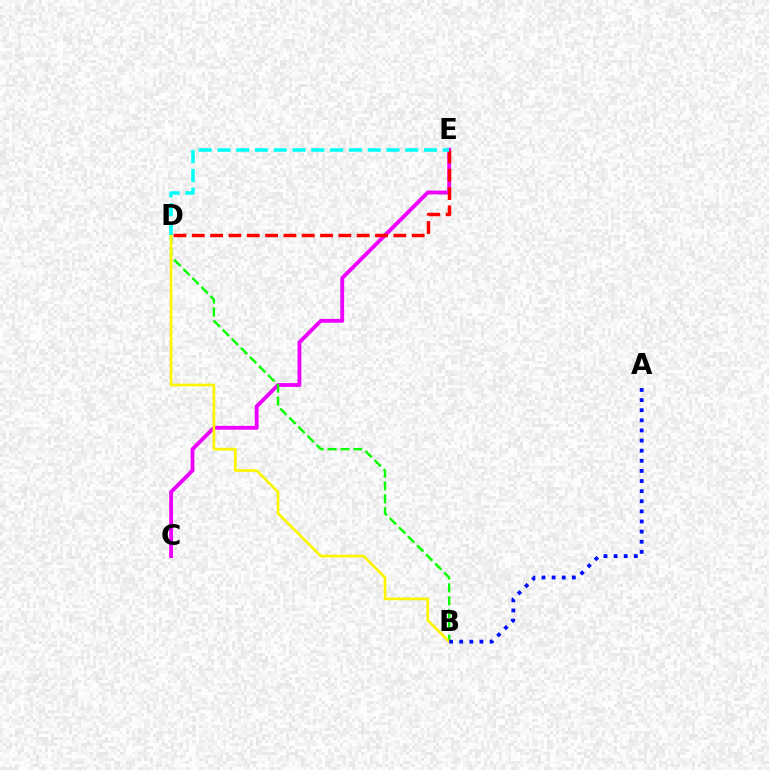{('C', 'E'): [{'color': '#ee00ff', 'line_style': 'solid', 'thickness': 2.76}], ('B', 'D'): [{'color': '#08ff00', 'line_style': 'dashed', 'thickness': 1.75}, {'color': '#fcf500', 'line_style': 'solid', 'thickness': 1.95}], ('D', 'E'): [{'color': '#ff0000', 'line_style': 'dashed', 'thickness': 2.49}, {'color': '#00fff6', 'line_style': 'dashed', 'thickness': 2.55}], ('A', 'B'): [{'color': '#0010ff', 'line_style': 'dotted', 'thickness': 2.75}]}